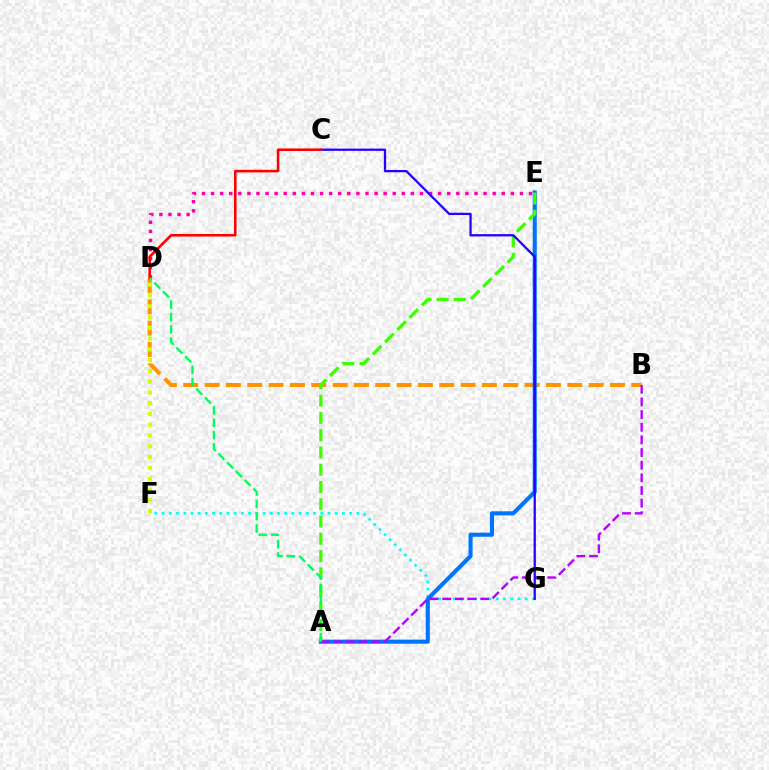{('B', 'D'): [{'color': '#ff9400', 'line_style': 'dashed', 'thickness': 2.9}], ('D', 'E'): [{'color': '#ff00ac', 'line_style': 'dotted', 'thickness': 2.47}], ('F', 'G'): [{'color': '#00fff6', 'line_style': 'dotted', 'thickness': 1.96}], ('D', 'F'): [{'color': '#d1ff00', 'line_style': 'dotted', 'thickness': 2.93}], ('A', 'E'): [{'color': '#0074ff', 'line_style': 'solid', 'thickness': 2.95}, {'color': '#3dff00', 'line_style': 'dashed', 'thickness': 2.35}], ('A', 'B'): [{'color': '#b900ff', 'line_style': 'dashed', 'thickness': 1.72}], ('C', 'G'): [{'color': '#2500ff', 'line_style': 'solid', 'thickness': 1.63}], ('C', 'D'): [{'color': '#ff0000', 'line_style': 'solid', 'thickness': 1.85}], ('A', 'D'): [{'color': '#00ff5c', 'line_style': 'dashed', 'thickness': 1.68}]}